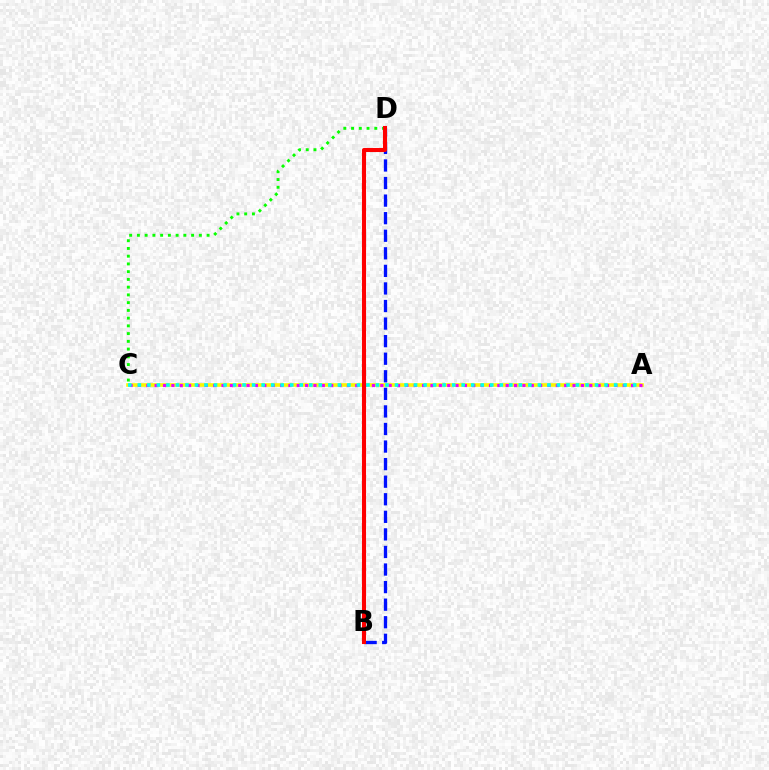{('C', 'D'): [{'color': '#08ff00', 'line_style': 'dotted', 'thickness': 2.1}], ('A', 'C'): [{'color': '#fcf500', 'line_style': 'solid', 'thickness': 2.61}, {'color': '#ee00ff', 'line_style': 'dotted', 'thickness': 2.27}, {'color': '#00fff6', 'line_style': 'dotted', 'thickness': 2.59}], ('B', 'D'): [{'color': '#0010ff', 'line_style': 'dashed', 'thickness': 2.39}, {'color': '#ff0000', 'line_style': 'solid', 'thickness': 2.93}]}